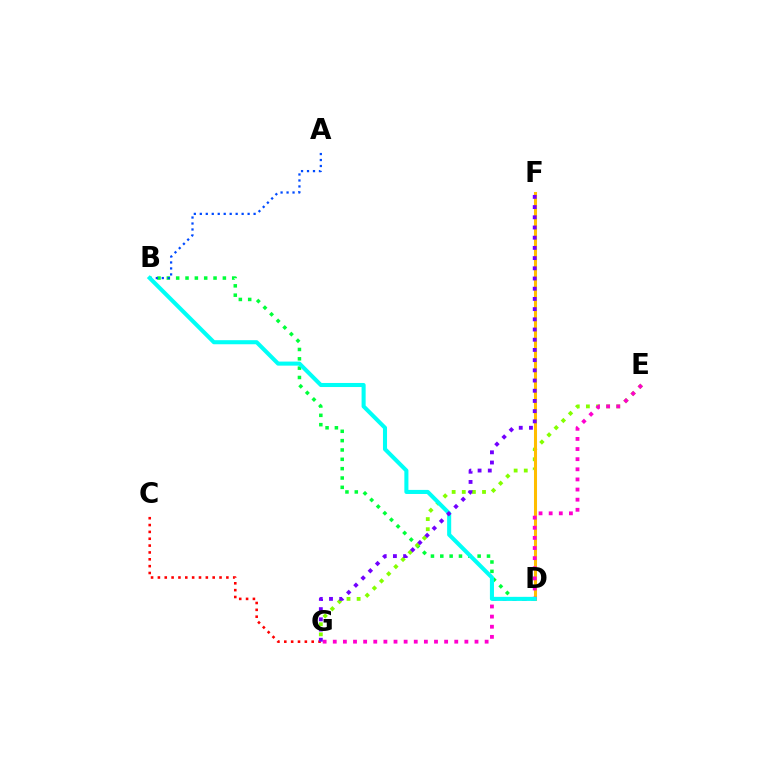{('B', 'D'): [{'color': '#00ff39', 'line_style': 'dotted', 'thickness': 2.54}, {'color': '#00fff6', 'line_style': 'solid', 'thickness': 2.93}], ('E', 'G'): [{'color': '#84ff00', 'line_style': 'dotted', 'thickness': 2.75}, {'color': '#ff00cf', 'line_style': 'dotted', 'thickness': 2.75}], ('C', 'G'): [{'color': '#ff0000', 'line_style': 'dotted', 'thickness': 1.86}], ('D', 'F'): [{'color': '#ffbd00', 'line_style': 'solid', 'thickness': 2.19}], ('A', 'B'): [{'color': '#004bff', 'line_style': 'dotted', 'thickness': 1.62}], ('F', 'G'): [{'color': '#7200ff', 'line_style': 'dotted', 'thickness': 2.77}]}